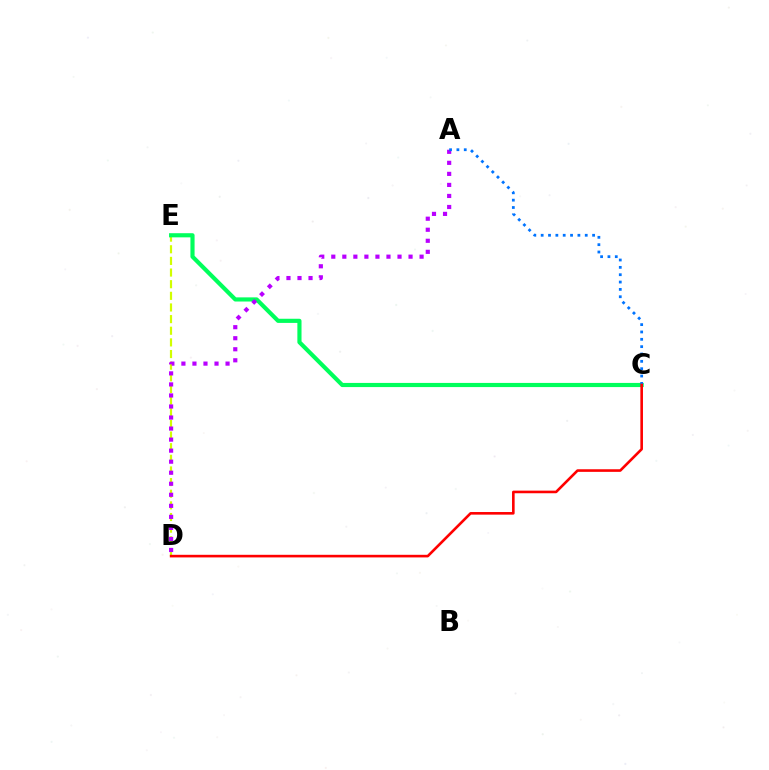{('D', 'E'): [{'color': '#d1ff00', 'line_style': 'dashed', 'thickness': 1.58}], ('C', 'E'): [{'color': '#00ff5c', 'line_style': 'solid', 'thickness': 2.99}], ('A', 'D'): [{'color': '#b900ff', 'line_style': 'dotted', 'thickness': 3.0}], ('A', 'C'): [{'color': '#0074ff', 'line_style': 'dotted', 'thickness': 2.0}], ('C', 'D'): [{'color': '#ff0000', 'line_style': 'solid', 'thickness': 1.88}]}